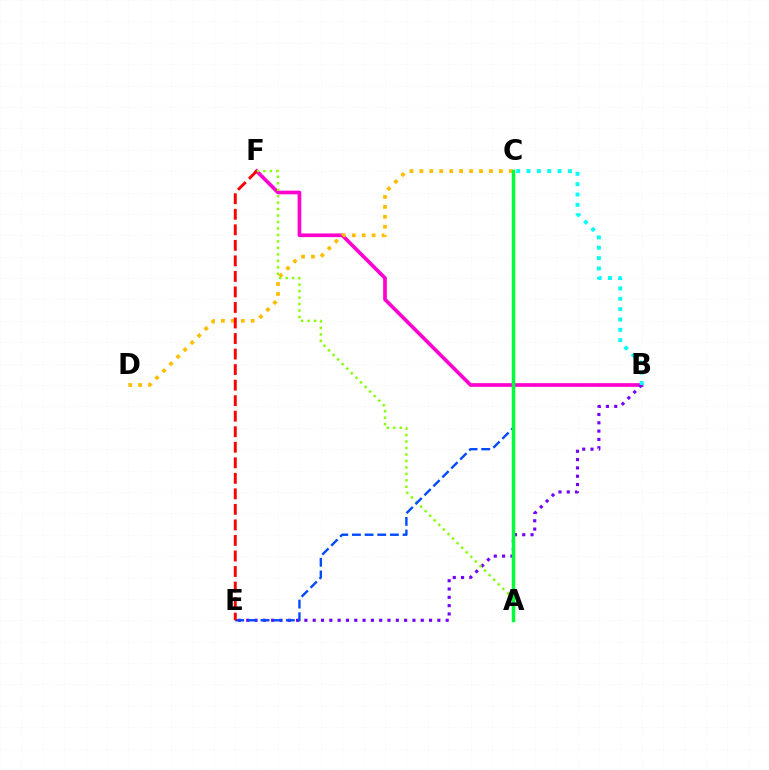{('B', 'F'): [{'color': '#ff00cf', 'line_style': 'solid', 'thickness': 2.65}], ('C', 'D'): [{'color': '#ffbd00', 'line_style': 'dotted', 'thickness': 2.7}], ('B', 'E'): [{'color': '#7200ff', 'line_style': 'dotted', 'thickness': 2.26}], ('A', 'F'): [{'color': '#84ff00', 'line_style': 'dotted', 'thickness': 1.76}], ('B', 'C'): [{'color': '#00fff6', 'line_style': 'dotted', 'thickness': 2.81}], ('C', 'E'): [{'color': '#004bff', 'line_style': 'dashed', 'thickness': 1.72}], ('A', 'C'): [{'color': '#00ff39', 'line_style': 'solid', 'thickness': 2.49}], ('E', 'F'): [{'color': '#ff0000', 'line_style': 'dashed', 'thickness': 2.11}]}